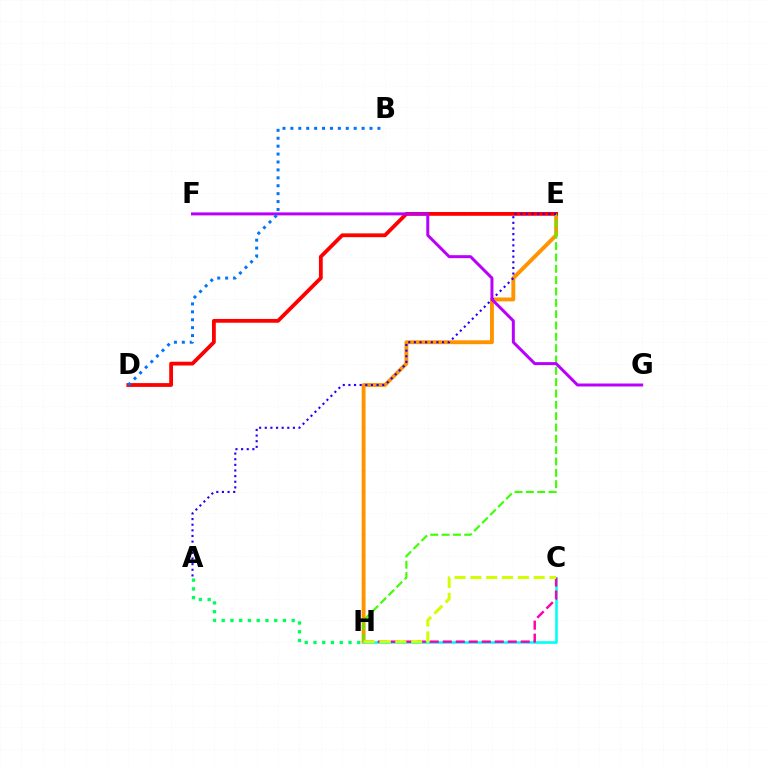{('E', 'H'): [{'color': '#ff9400', 'line_style': 'solid', 'thickness': 2.8}, {'color': '#3dff00', 'line_style': 'dashed', 'thickness': 1.54}], ('D', 'E'): [{'color': '#ff0000', 'line_style': 'solid', 'thickness': 2.73}], ('C', 'H'): [{'color': '#00fff6', 'line_style': 'solid', 'thickness': 1.87}, {'color': '#ff00ac', 'line_style': 'dashed', 'thickness': 1.77}, {'color': '#d1ff00', 'line_style': 'dashed', 'thickness': 2.15}], ('A', 'E'): [{'color': '#2500ff', 'line_style': 'dotted', 'thickness': 1.53}], ('A', 'H'): [{'color': '#00ff5c', 'line_style': 'dotted', 'thickness': 2.38}], ('F', 'G'): [{'color': '#b900ff', 'line_style': 'solid', 'thickness': 2.15}], ('B', 'D'): [{'color': '#0074ff', 'line_style': 'dotted', 'thickness': 2.15}]}